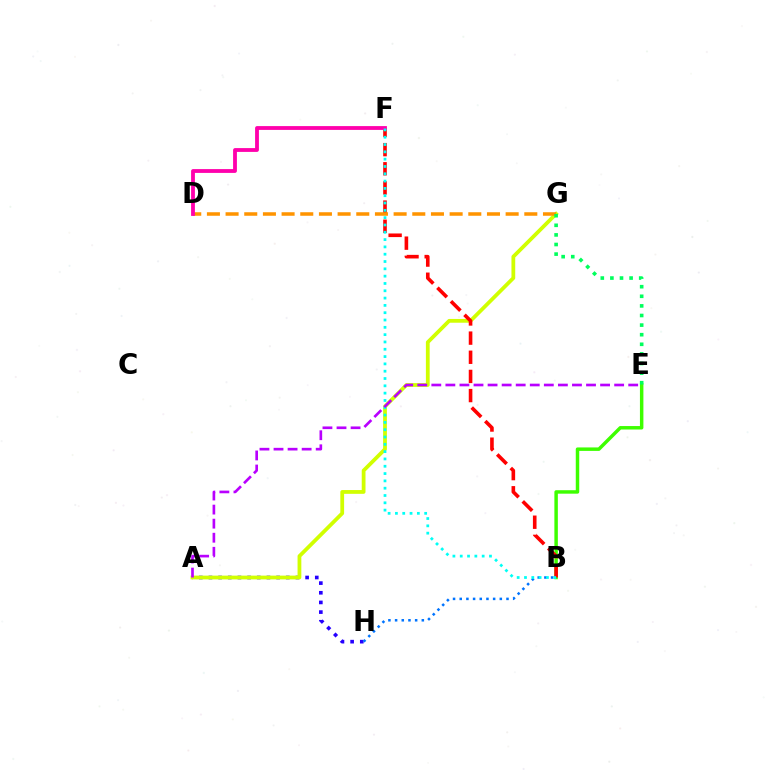{('A', 'H'): [{'color': '#2500ff', 'line_style': 'dotted', 'thickness': 2.63}], ('A', 'G'): [{'color': '#d1ff00', 'line_style': 'solid', 'thickness': 2.72}], ('B', 'H'): [{'color': '#0074ff', 'line_style': 'dotted', 'thickness': 1.82}], ('B', 'E'): [{'color': '#3dff00', 'line_style': 'solid', 'thickness': 2.5}], ('B', 'F'): [{'color': '#ff0000', 'line_style': 'dashed', 'thickness': 2.6}, {'color': '#00fff6', 'line_style': 'dotted', 'thickness': 1.99}], ('D', 'G'): [{'color': '#ff9400', 'line_style': 'dashed', 'thickness': 2.54}], ('D', 'F'): [{'color': '#ff00ac', 'line_style': 'solid', 'thickness': 2.75}], ('A', 'E'): [{'color': '#b900ff', 'line_style': 'dashed', 'thickness': 1.91}], ('E', 'G'): [{'color': '#00ff5c', 'line_style': 'dotted', 'thickness': 2.61}]}